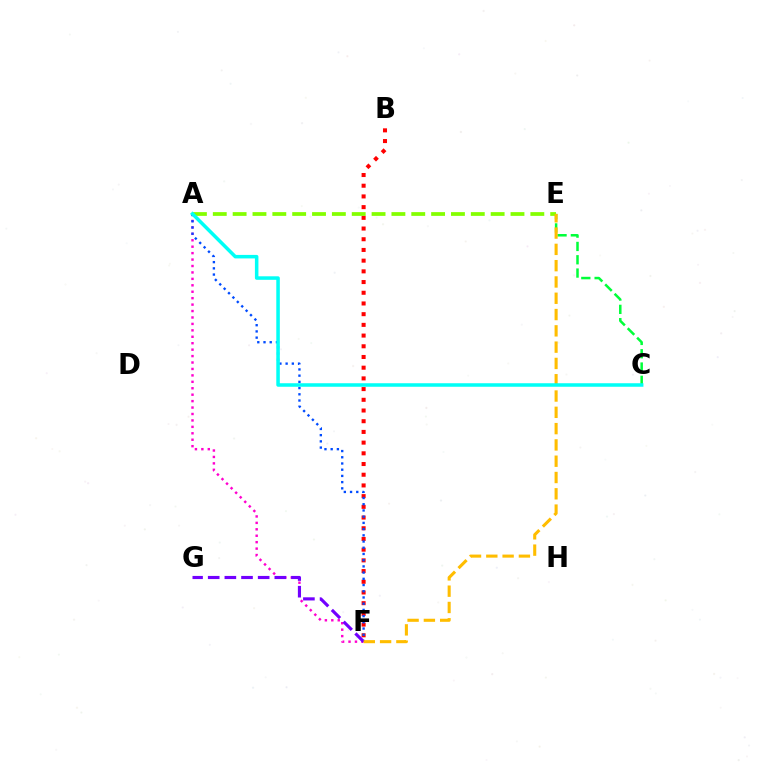{('A', 'F'): [{'color': '#ff00cf', 'line_style': 'dotted', 'thickness': 1.75}, {'color': '#004bff', 'line_style': 'dotted', 'thickness': 1.69}], ('C', 'E'): [{'color': '#00ff39', 'line_style': 'dashed', 'thickness': 1.81}], ('B', 'F'): [{'color': '#ff0000', 'line_style': 'dotted', 'thickness': 2.91}], ('A', 'E'): [{'color': '#84ff00', 'line_style': 'dashed', 'thickness': 2.7}], ('F', 'G'): [{'color': '#7200ff', 'line_style': 'dashed', 'thickness': 2.26}], ('E', 'F'): [{'color': '#ffbd00', 'line_style': 'dashed', 'thickness': 2.21}], ('A', 'C'): [{'color': '#00fff6', 'line_style': 'solid', 'thickness': 2.54}]}